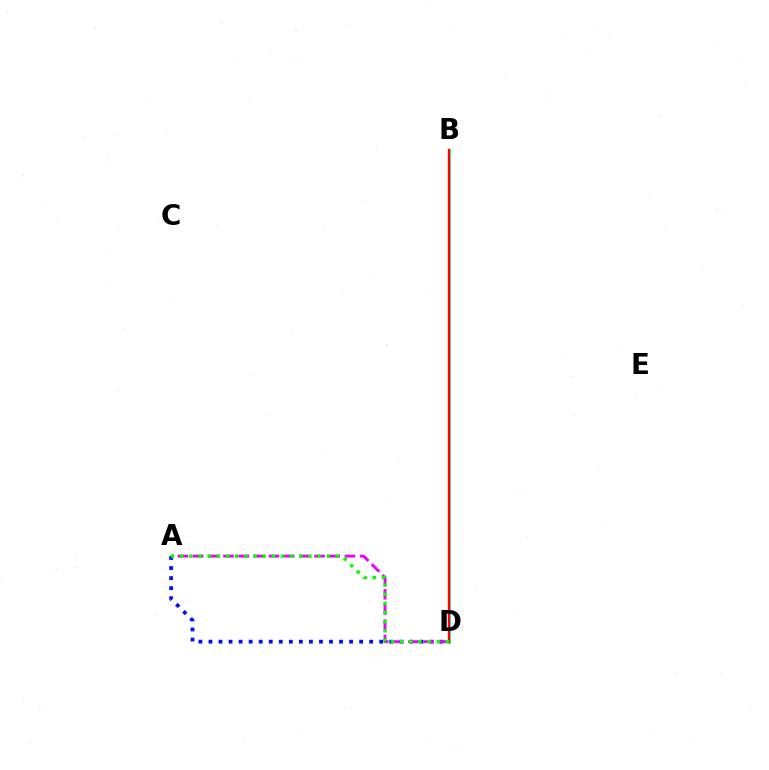{('A', 'D'): [{'color': '#0010ff', 'line_style': 'dotted', 'thickness': 2.73}, {'color': '#ee00ff', 'line_style': 'dashed', 'thickness': 2.06}, {'color': '#08ff00', 'line_style': 'dotted', 'thickness': 2.49}], ('B', 'D'): [{'color': '#00fff6', 'line_style': 'solid', 'thickness': 2.13}, {'color': '#fcf500', 'line_style': 'solid', 'thickness': 1.72}, {'color': '#ff0000', 'line_style': 'solid', 'thickness': 1.67}]}